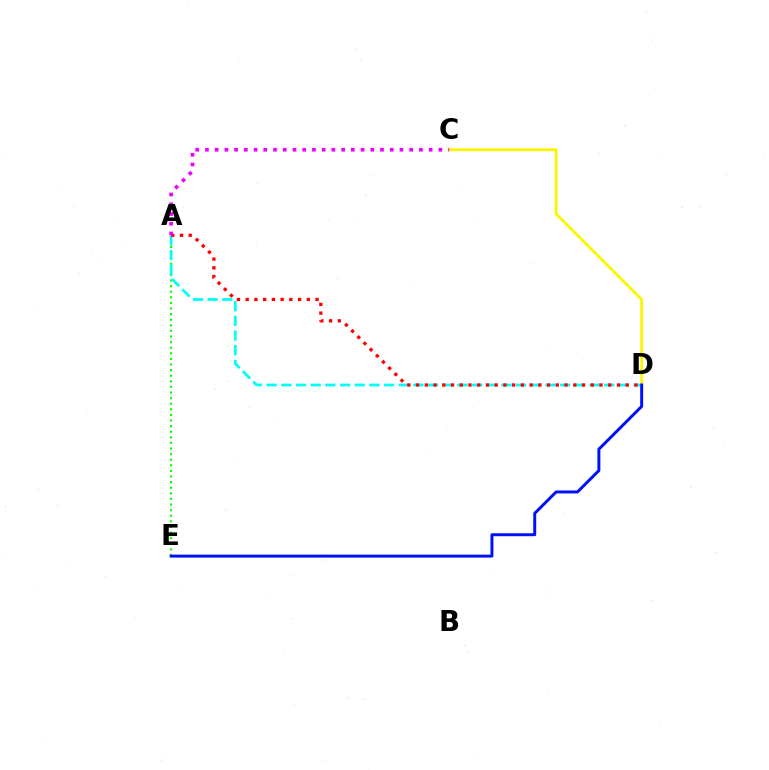{('A', 'E'): [{'color': '#08ff00', 'line_style': 'dotted', 'thickness': 1.52}], ('A', 'D'): [{'color': '#00fff6', 'line_style': 'dashed', 'thickness': 1.99}, {'color': '#ff0000', 'line_style': 'dotted', 'thickness': 2.37}], ('C', 'D'): [{'color': '#fcf500', 'line_style': 'solid', 'thickness': 2.0}], ('D', 'E'): [{'color': '#0010ff', 'line_style': 'solid', 'thickness': 2.13}], ('A', 'C'): [{'color': '#ee00ff', 'line_style': 'dotted', 'thickness': 2.64}]}